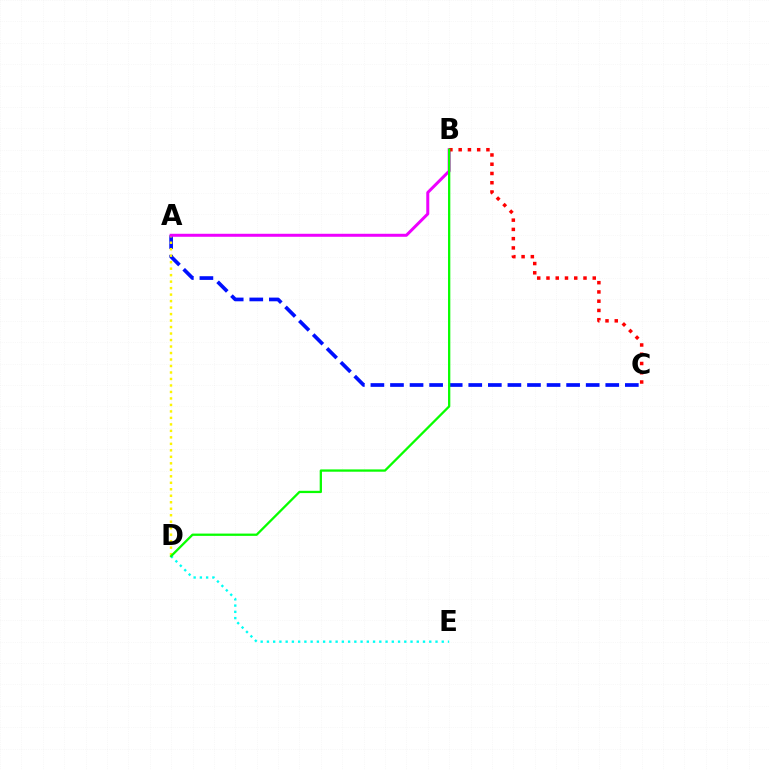{('A', 'C'): [{'color': '#0010ff', 'line_style': 'dashed', 'thickness': 2.66}], ('A', 'D'): [{'color': '#fcf500', 'line_style': 'dotted', 'thickness': 1.76}], ('A', 'B'): [{'color': '#ee00ff', 'line_style': 'solid', 'thickness': 2.16}], ('B', 'C'): [{'color': '#ff0000', 'line_style': 'dotted', 'thickness': 2.51}], ('D', 'E'): [{'color': '#00fff6', 'line_style': 'dotted', 'thickness': 1.7}], ('B', 'D'): [{'color': '#08ff00', 'line_style': 'solid', 'thickness': 1.65}]}